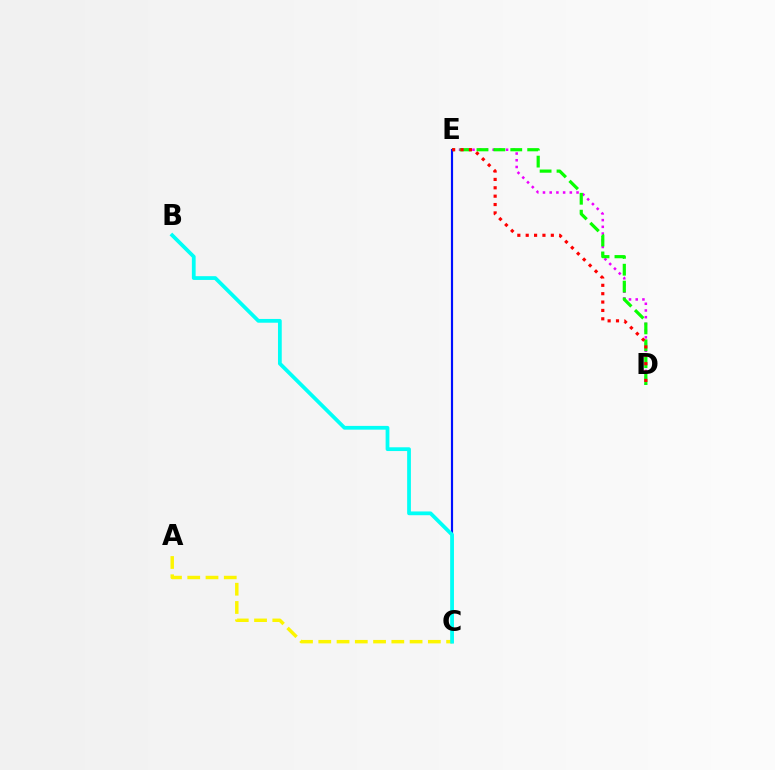{('D', 'E'): [{'color': '#ee00ff', 'line_style': 'dotted', 'thickness': 1.82}, {'color': '#08ff00', 'line_style': 'dashed', 'thickness': 2.3}, {'color': '#ff0000', 'line_style': 'dotted', 'thickness': 2.27}], ('C', 'E'): [{'color': '#0010ff', 'line_style': 'solid', 'thickness': 1.56}], ('A', 'C'): [{'color': '#fcf500', 'line_style': 'dashed', 'thickness': 2.48}], ('B', 'C'): [{'color': '#00fff6', 'line_style': 'solid', 'thickness': 2.71}]}